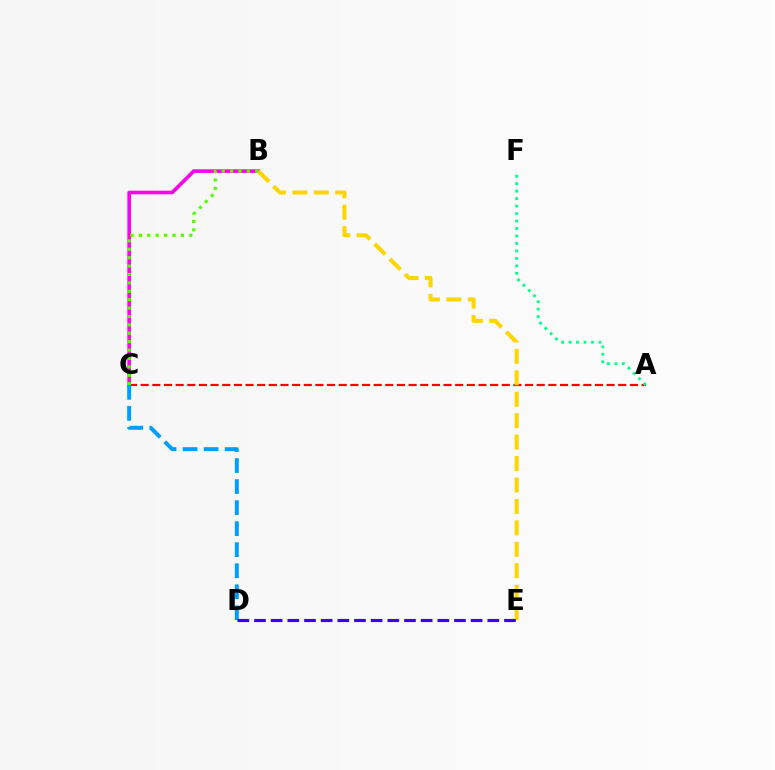{('A', 'C'): [{'color': '#ff0000', 'line_style': 'dashed', 'thickness': 1.58}], ('B', 'C'): [{'color': '#ff00ed', 'line_style': 'solid', 'thickness': 2.61}, {'color': '#4fff00', 'line_style': 'dotted', 'thickness': 2.28}], ('A', 'F'): [{'color': '#00ff86', 'line_style': 'dotted', 'thickness': 2.03}], ('B', 'E'): [{'color': '#ffd500', 'line_style': 'dashed', 'thickness': 2.91}], ('C', 'D'): [{'color': '#009eff', 'line_style': 'dashed', 'thickness': 2.86}], ('D', 'E'): [{'color': '#3700ff', 'line_style': 'dashed', 'thickness': 2.26}]}